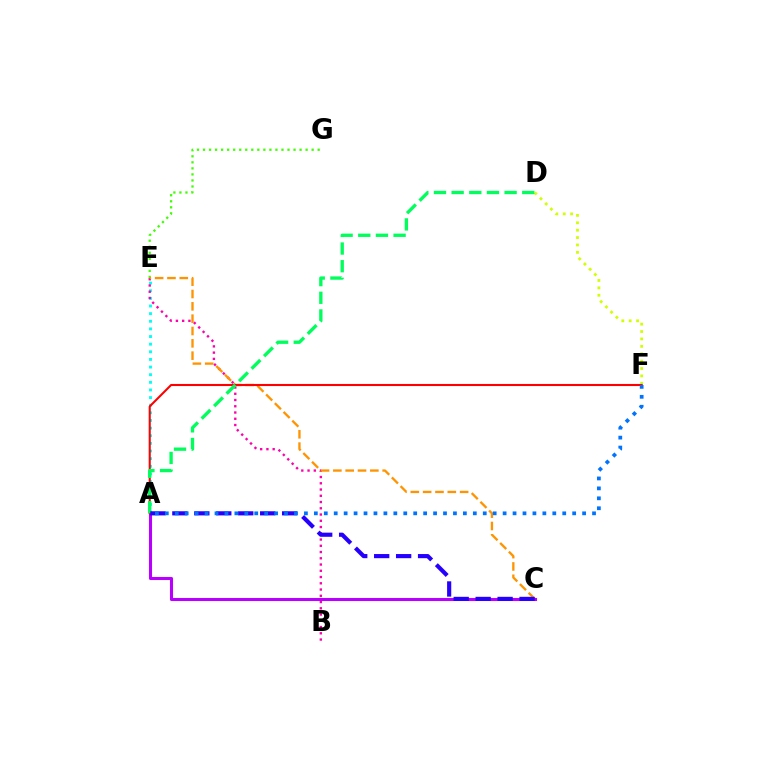{('A', 'E'): [{'color': '#00fff6', 'line_style': 'dotted', 'thickness': 2.07}], ('D', 'F'): [{'color': '#d1ff00', 'line_style': 'dotted', 'thickness': 2.01}], ('E', 'G'): [{'color': '#3dff00', 'line_style': 'dotted', 'thickness': 1.64}], ('B', 'E'): [{'color': '#ff00ac', 'line_style': 'dotted', 'thickness': 1.7}], ('C', 'E'): [{'color': '#ff9400', 'line_style': 'dashed', 'thickness': 1.68}], ('A', 'C'): [{'color': '#b900ff', 'line_style': 'solid', 'thickness': 2.2}, {'color': '#2500ff', 'line_style': 'dashed', 'thickness': 2.98}], ('A', 'F'): [{'color': '#ff0000', 'line_style': 'solid', 'thickness': 1.5}, {'color': '#0074ff', 'line_style': 'dotted', 'thickness': 2.7}], ('A', 'D'): [{'color': '#00ff5c', 'line_style': 'dashed', 'thickness': 2.4}]}